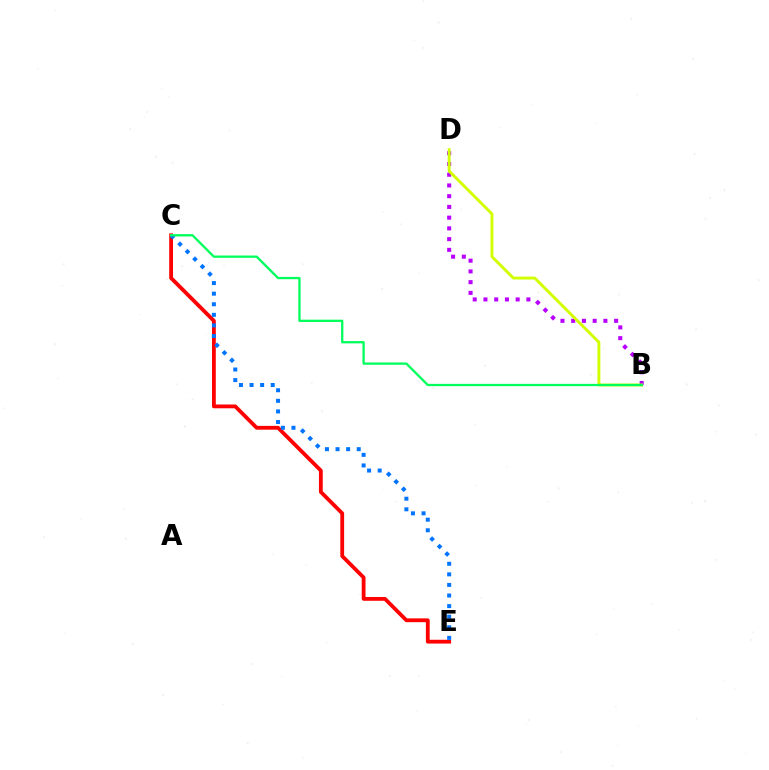{('B', 'D'): [{'color': '#b900ff', 'line_style': 'dotted', 'thickness': 2.92}, {'color': '#d1ff00', 'line_style': 'solid', 'thickness': 2.09}], ('C', 'E'): [{'color': '#ff0000', 'line_style': 'solid', 'thickness': 2.74}, {'color': '#0074ff', 'line_style': 'dotted', 'thickness': 2.88}], ('B', 'C'): [{'color': '#00ff5c', 'line_style': 'solid', 'thickness': 1.65}]}